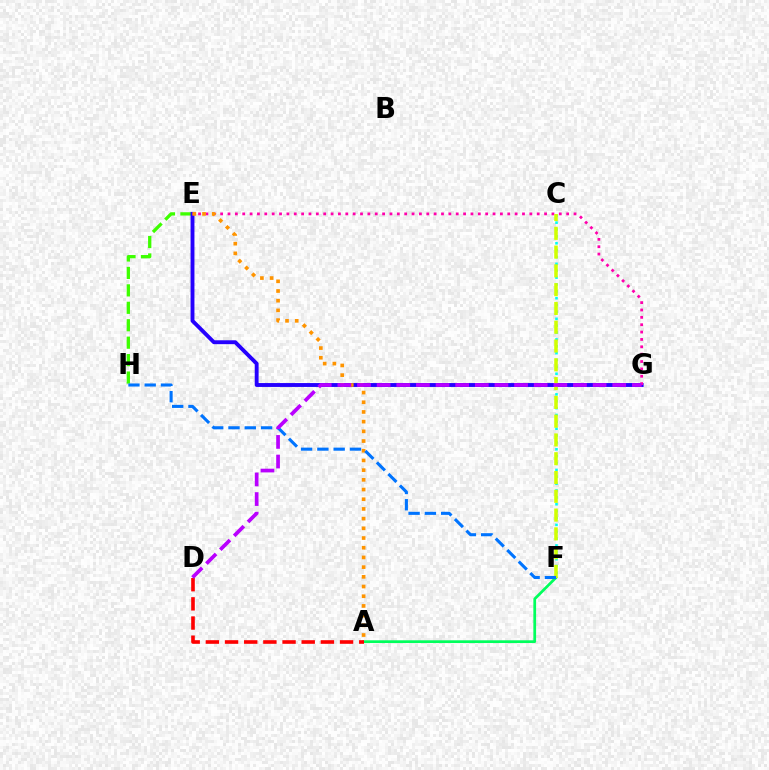{('C', 'F'): [{'color': '#00fff6', 'line_style': 'dotted', 'thickness': 1.87}, {'color': '#d1ff00', 'line_style': 'dashed', 'thickness': 2.55}], ('E', 'H'): [{'color': '#3dff00', 'line_style': 'dashed', 'thickness': 2.37}], ('E', 'G'): [{'color': '#2500ff', 'line_style': 'solid', 'thickness': 2.79}, {'color': '#ff00ac', 'line_style': 'dotted', 'thickness': 2.0}], ('A', 'F'): [{'color': '#00ff5c', 'line_style': 'solid', 'thickness': 1.97}], ('A', 'D'): [{'color': '#ff0000', 'line_style': 'dashed', 'thickness': 2.6}], ('A', 'E'): [{'color': '#ff9400', 'line_style': 'dotted', 'thickness': 2.64}], ('F', 'H'): [{'color': '#0074ff', 'line_style': 'dashed', 'thickness': 2.21}], ('D', 'G'): [{'color': '#b900ff', 'line_style': 'dashed', 'thickness': 2.67}]}